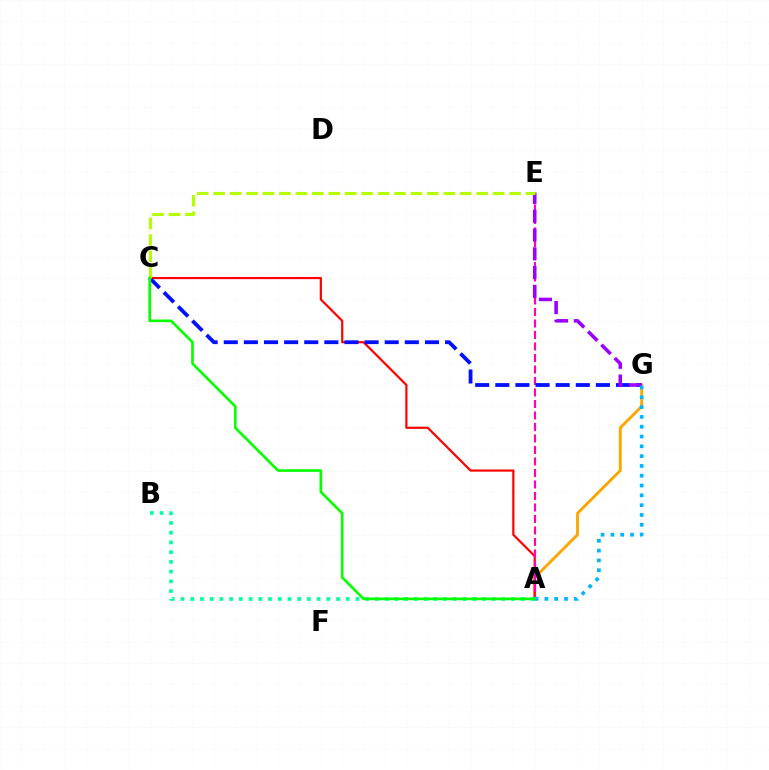{('A', 'G'): [{'color': '#ffa500', 'line_style': 'solid', 'thickness': 2.06}, {'color': '#00b5ff', 'line_style': 'dotted', 'thickness': 2.66}], ('A', 'C'): [{'color': '#ff0000', 'line_style': 'solid', 'thickness': 1.58}, {'color': '#08ff00', 'line_style': 'solid', 'thickness': 1.91}], ('A', 'E'): [{'color': '#ff00bd', 'line_style': 'dashed', 'thickness': 1.56}], ('C', 'G'): [{'color': '#0010ff', 'line_style': 'dashed', 'thickness': 2.73}], ('A', 'B'): [{'color': '#00ff9d', 'line_style': 'dotted', 'thickness': 2.64}], ('E', 'G'): [{'color': '#9b00ff', 'line_style': 'dashed', 'thickness': 2.55}], ('C', 'E'): [{'color': '#b3ff00', 'line_style': 'dashed', 'thickness': 2.23}]}